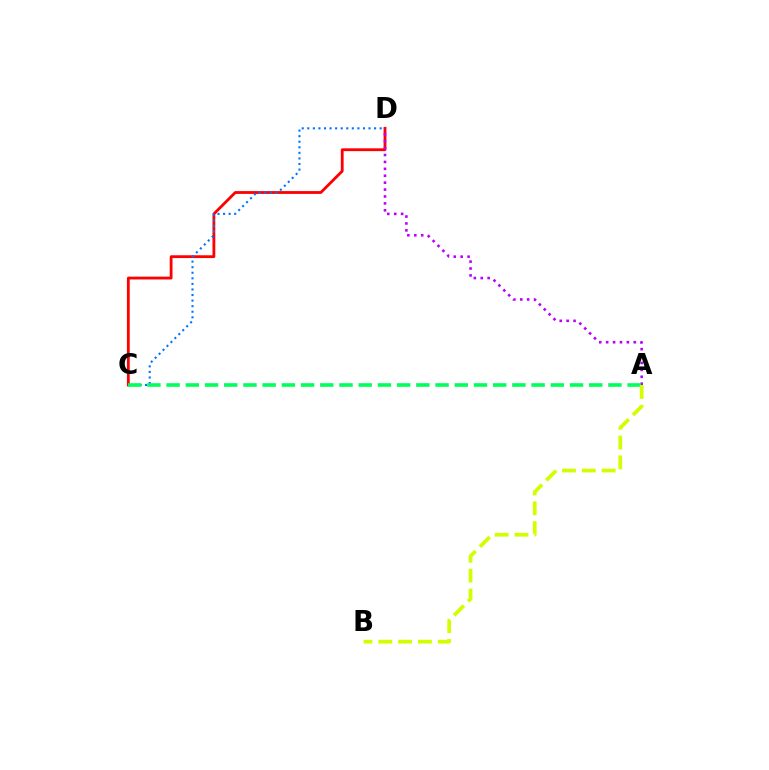{('C', 'D'): [{'color': '#ff0000', 'line_style': 'solid', 'thickness': 2.03}, {'color': '#0074ff', 'line_style': 'dotted', 'thickness': 1.51}], ('A', 'D'): [{'color': '#b900ff', 'line_style': 'dotted', 'thickness': 1.88}], ('A', 'C'): [{'color': '#00ff5c', 'line_style': 'dashed', 'thickness': 2.61}], ('A', 'B'): [{'color': '#d1ff00', 'line_style': 'dashed', 'thickness': 2.69}]}